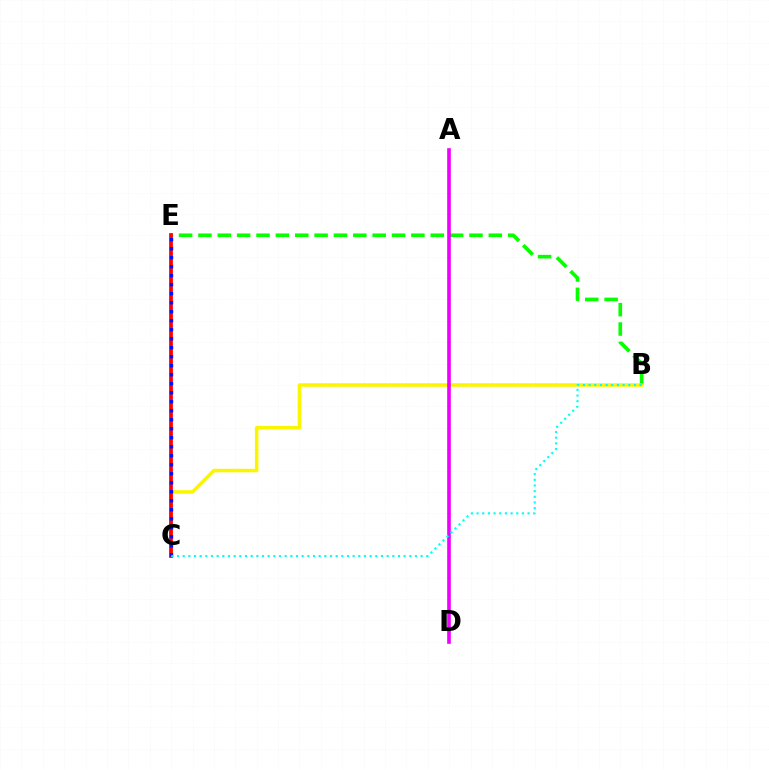{('B', 'E'): [{'color': '#08ff00', 'line_style': 'dashed', 'thickness': 2.63}], ('B', 'C'): [{'color': '#fcf500', 'line_style': 'solid', 'thickness': 2.55}, {'color': '#00fff6', 'line_style': 'dotted', 'thickness': 1.54}], ('A', 'D'): [{'color': '#ee00ff', 'line_style': 'solid', 'thickness': 2.62}], ('C', 'E'): [{'color': '#ff0000', 'line_style': 'solid', 'thickness': 2.7}, {'color': '#0010ff', 'line_style': 'dotted', 'thickness': 2.45}]}